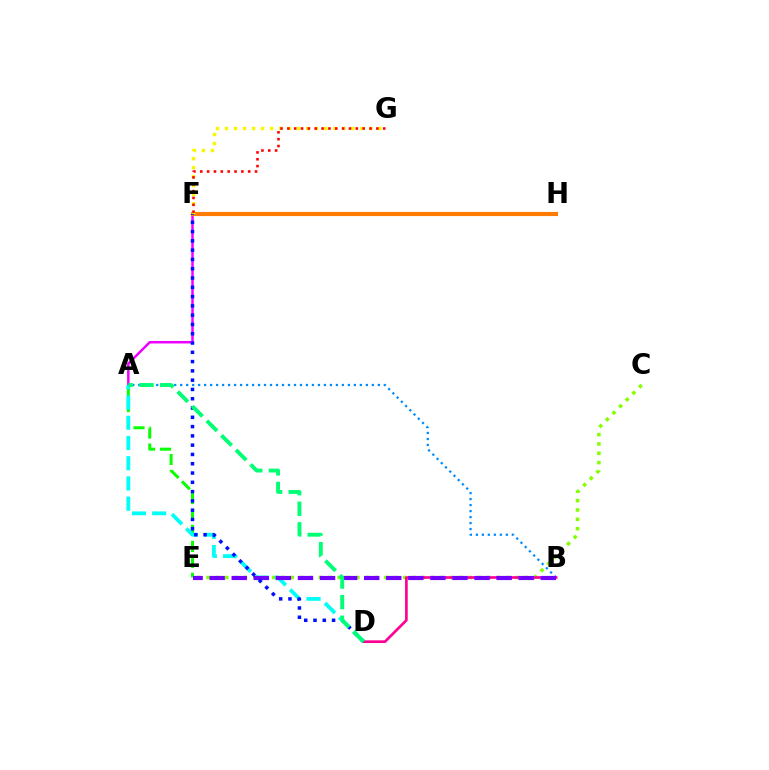{('A', 'F'): [{'color': '#ee00ff', 'line_style': 'solid', 'thickness': 1.8}], ('F', 'H'): [{'color': '#ff7c00', 'line_style': 'solid', 'thickness': 2.97}], ('F', 'G'): [{'color': '#fcf500', 'line_style': 'dotted', 'thickness': 2.45}, {'color': '#ff0000', 'line_style': 'dotted', 'thickness': 1.86}], ('C', 'E'): [{'color': '#84ff00', 'line_style': 'dotted', 'thickness': 2.54}], ('A', 'B'): [{'color': '#008cff', 'line_style': 'dotted', 'thickness': 1.63}], ('A', 'E'): [{'color': '#08ff00', 'line_style': 'dashed', 'thickness': 2.17}], ('B', 'D'): [{'color': '#ff0094', 'line_style': 'solid', 'thickness': 1.91}], ('A', 'D'): [{'color': '#00fff6', 'line_style': 'dashed', 'thickness': 2.75}, {'color': '#00ff74', 'line_style': 'dashed', 'thickness': 2.8}], ('B', 'E'): [{'color': '#7200ff', 'line_style': 'dashed', 'thickness': 3.0}], ('D', 'F'): [{'color': '#0010ff', 'line_style': 'dotted', 'thickness': 2.52}]}